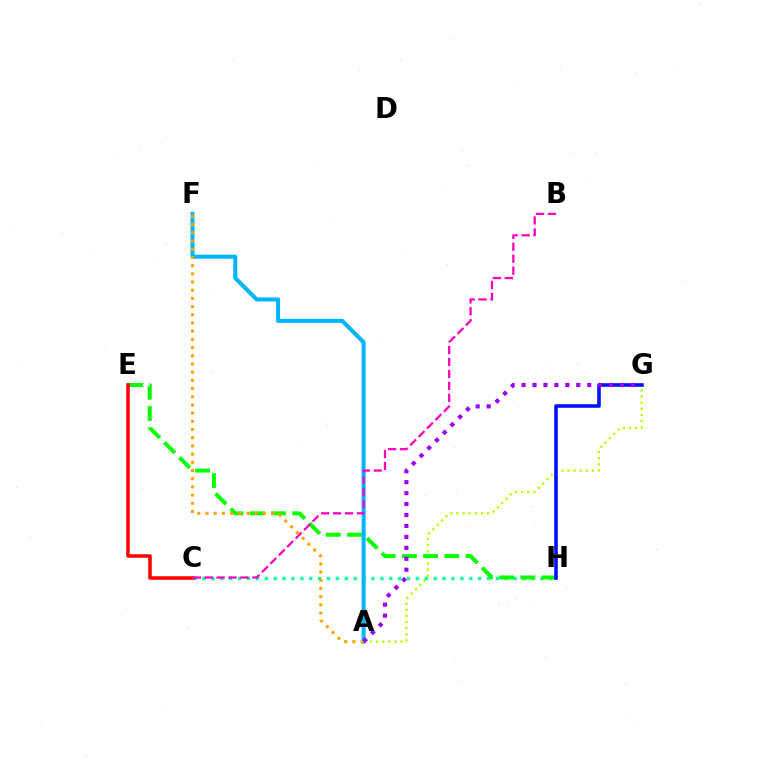{('C', 'H'): [{'color': '#00ff9d', 'line_style': 'dotted', 'thickness': 2.42}], ('A', 'G'): [{'color': '#b3ff00', 'line_style': 'dotted', 'thickness': 1.66}, {'color': '#9b00ff', 'line_style': 'dotted', 'thickness': 2.97}], ('A', 'F'): [{'color': '#00b5ff', 'line_style': 'solid', 'thickness': 2.9}, {'color': '#ffa500', 'line_style': 'dotted', 'thickness': 2.23}], ('E', 'H'): [{'color': '#08ff00', 'line_style': 'dashed', 'thickness': 2.88}], ('C', 'E'): [{'color': '#ff0000', 'line_style': 'solid', 'thickness': 2.54}], ('B', 'C'): [{'color': '#ff00bd', 'line_style': 'dashed', 'thickness': 1.62}], ('G', 'H'): [{'color': '#0010ff', 'line_style': 'solid', 'thickness': 2.58}]}